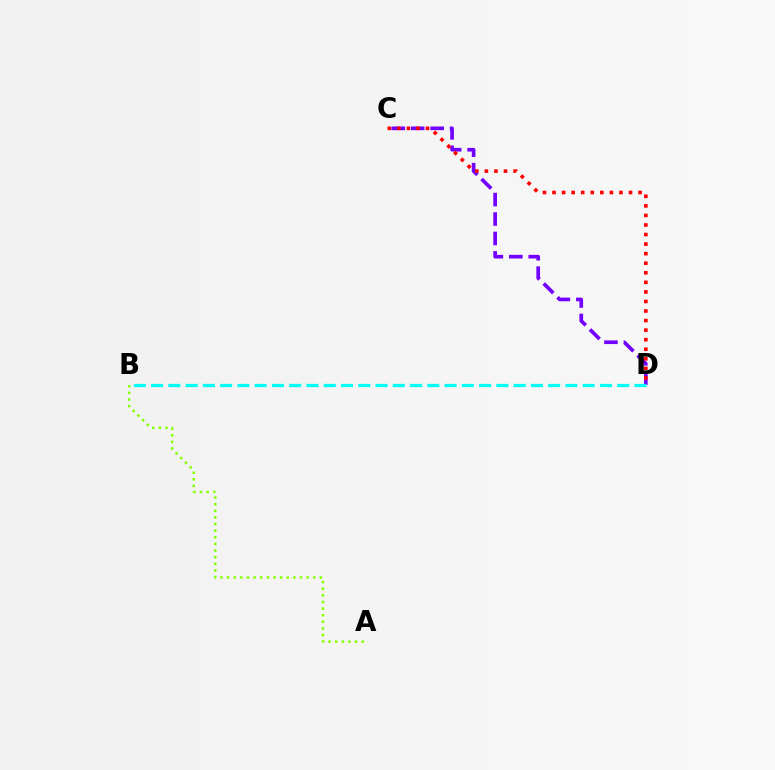{('C', 'D'): [{'color': '#7200ff', 'line_style': 'dashed', 'thickness': 2.64}, {'color': '#ff0000', 'line_style': 'dotted', 'thickness': 2.6}], ('A', 'B'): [{'color': '#84ff00', 'line_style': 'dotted', 'thickness': 1.8}], ('B', 'D'): [{'color': '#00fff6', 'line_style': 'dashed', 'thickness': 2.35}]}